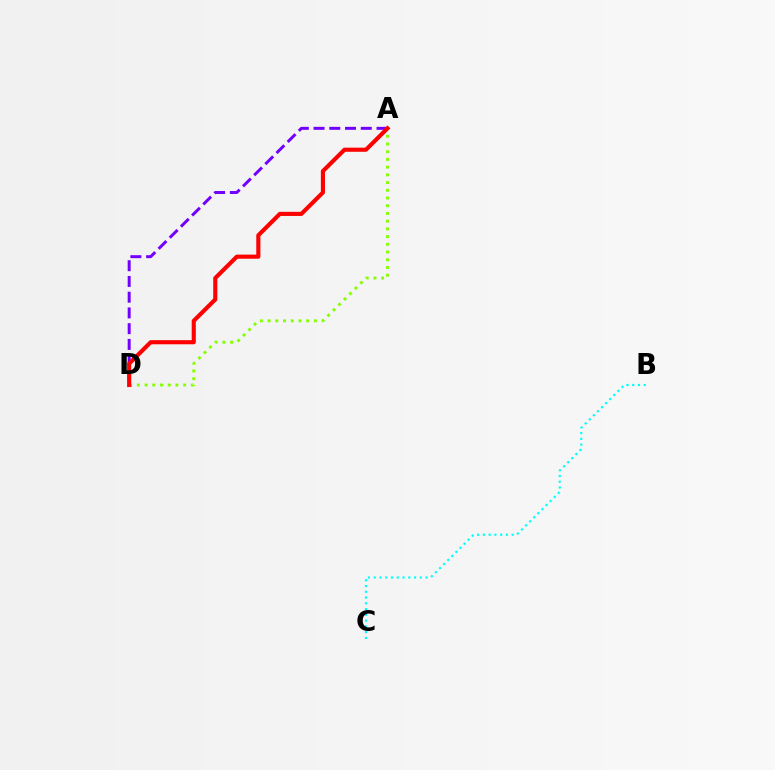{('A', 'D'): [{'color': '#84ff00', 'line_style': 'dotted', 'thickness': 2.1}, {'color': '#7200ff', 'line_style': 'dashed', 'thickness': 2.14}, {'color': '#ff0000', 'line_style': 'solid', 'thickness': 2.97}], ('B', 'C'): [{'color': '#00fff6', 'line_style': 'dotted', 'thickness': 1.57}]}